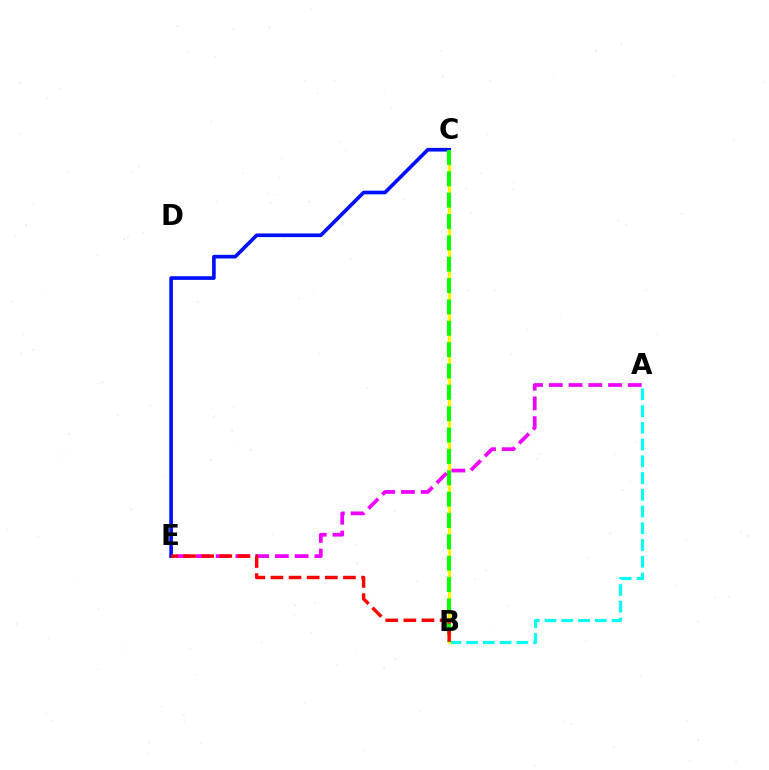{('A', 'B'): [{'color': '#00fff6', 'line_style': 'dashed', 'thickness': 2.27}], ('B', 'C'): [{'color': '#fcf500', 'line_style': 'solid', 'thickness': 2.35}, {'color': '#08ff00', 'line_style': 'dashed', 'thickness': 2.9}], ('C', 'E'): [{'color': '#0010ff', 'line_style': 'solid', 'thickness': 2.64}], ('A', 'E'): [{'color': '#ee00ff', 'line_style': 'dashed', 'thickness': 2.68}], ('B', 'E'): [{'color': '#ff0000', 'line_style': 'dashed', 'thickness': 2.46}]}